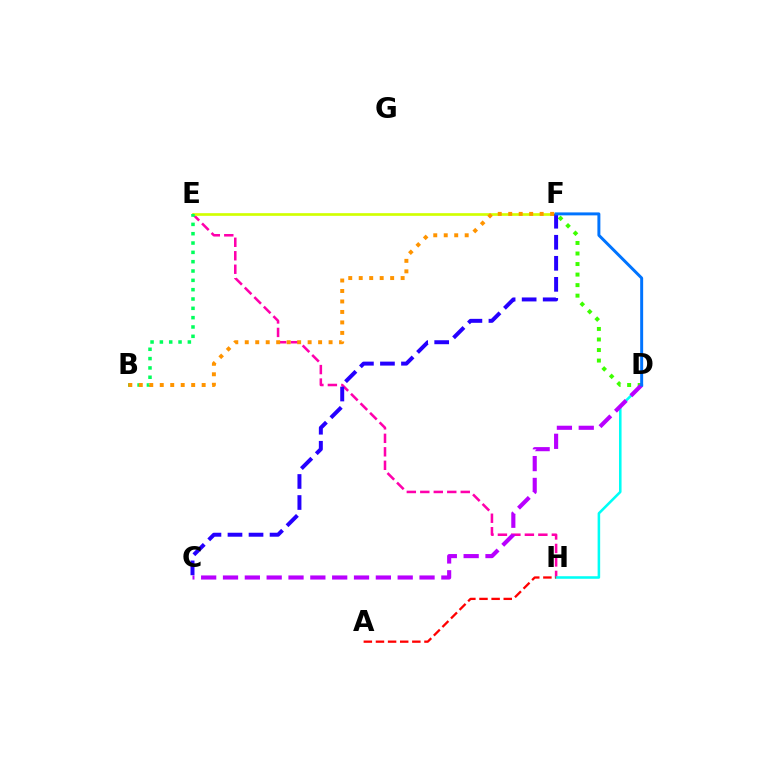{('E', 'H'): [{'color': '#ff00ac', 'line_style': 'dashed', 'thickness': 1.83}], ('E', 'F'): [{'color': '#d1ff00', 'line_style': 'solid', 'thickness': 1.93}], ('D', 'H'): [{'color': '#00fff6', 'line_style': 'solid', 'thickness': 1.84}], ('A', 'H'): [{'color': '#ff0000', 'line_style': 'dashed', 'thickness': 1.65}], ('B', 'E'): [{'color': '#00ff5c', 'line_style': 'dotted', 'thickness': 2.53}], ('D', 'F'): [{'color': '#3dff00', 'line_style': 'dotted', 'thickness': 2.86}, {'color': '#0074ff', 'line_style': 'solid', 'thickness': 2.13}], ('C', 'D'): [{'color': '#b900ff', 'line_style': 'dashed', 'thickness': 2.97}], ('C', 'F'): [{'color': '#2500ff', 'line_style': 'dashed', 'thickness': 2.86}], ('B', 'F'): [{'color': '#ff9400', 'line_style': 'dotted', 'thickness': 2.85}]}